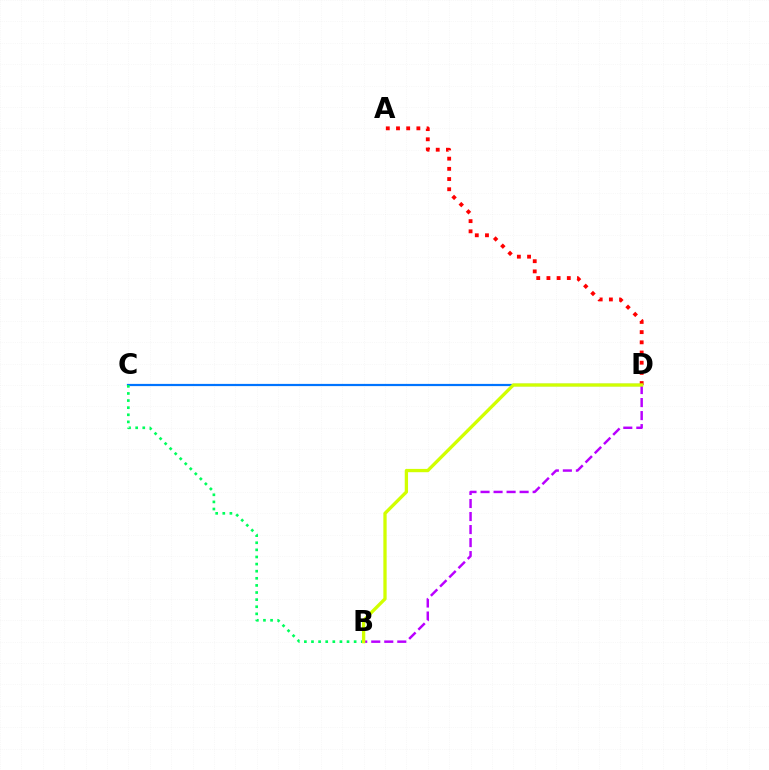{('C', 'D'): [{'color': '#0074ff', 'line_style': 'solid', 'thickness': 1.59}], ('B', 'C'): [{'color': '#00ff5c', 'line_style': 'dotted', 'thickness': 1.93}], ('A', 'D'): [{'color': '#ff0000', 'line_style': 'dotted', 'thickness': 2.77}], ('B', 'D'): [{'color': '#b900ff', 'line_style': 'dashed', 'thickness': 1.77}, {'color': '#d1ff00', 'line_style': 'solid', 'thickness': 2.37}]}